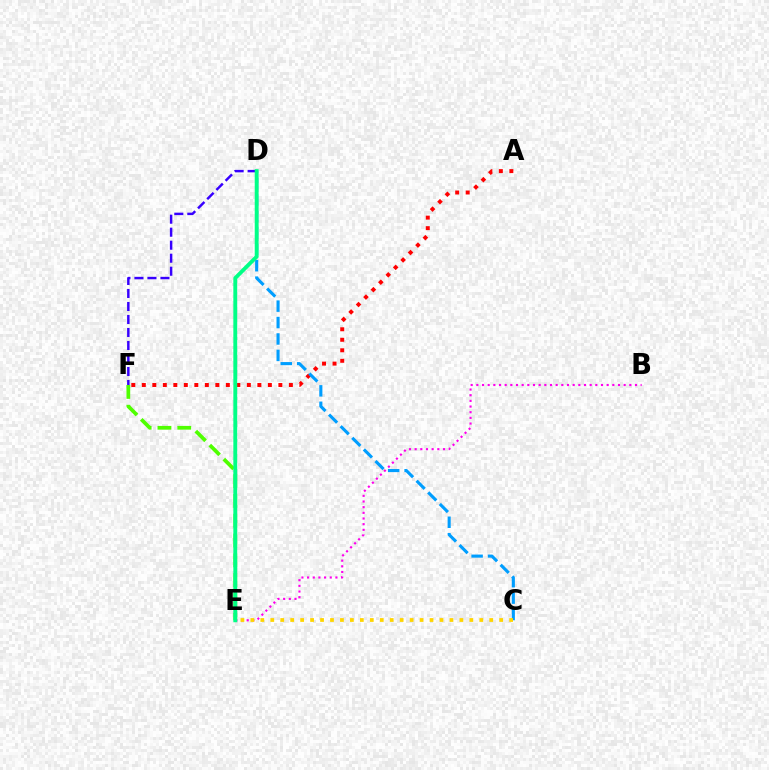{('D', 'F'): [{'color': '#3700ff', 'line_style': 'dashed', 'thickness': 1.77}], ('A', 'F'): [{'color': '#ff0000', 'line_style': 'dotted', 'thickness': 2.85}], ('B', 'E'): [{'color': '#ff00ed', 'line_style': 'dotted', 'thickness': 1.54}], ('E', 'F'): [{'color': '#4fff00', 'line_style': 'dashed', 'thickness': 2.69}], ('C', 'D'): [{'color': '#009eff', 'line_style': 'dashed', 'thickness': 2.23}], ('C', 'E'): [{'color': '#ffd500', 'line_style': 'dotted', 'thickness': 2.7}], ('D', 'E'): [{'color': '#00ff86', 'line_style': 'solid', 'thickness': 2.79}]}